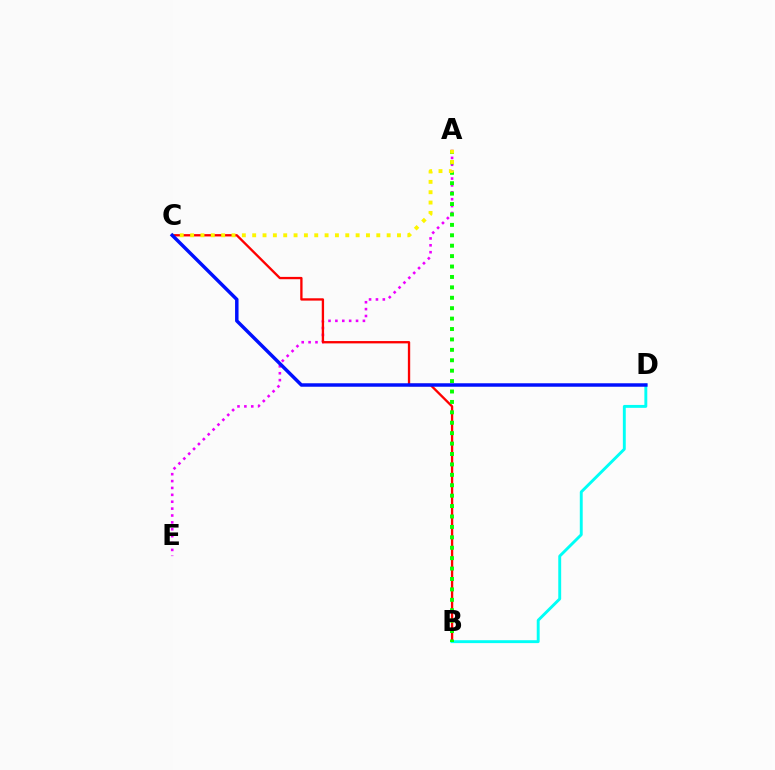{('A', 'E'): [{'color': '#ee00ff', 'line_style': 'dotted', 'thickness': 1.87}], ('B', 'C'): [{'color': '#ff0000', 'line_style': 'solid', 'thickness': 1.67}], ('B', 'D'): [{'color': '#00fff6', 'line_style': 'solid', 'thickness': 2.09}], ('A', 'B'): [{'color': '#08ff00', 'line_style': 'dotted', 'thickness': 2.83}], ('A', 'C'): [{'color': '#fcf500', 'line_style': 'dotted', 'thickness': 2.81}], ('C', 'D'): [{'color': '#0010ff', 'line_style': 'solid', 'thickness': 2.5}]}